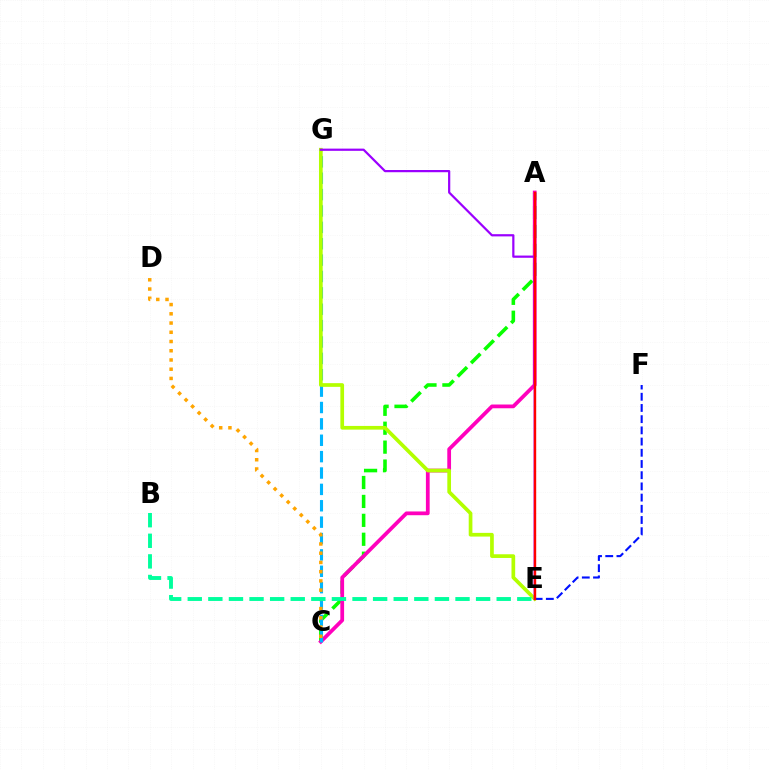{('A', 'C'): [{'color': '#08ff00', 'line_style': 'dashed', 'thickness': 2.57}, {'color': '#ff00bd', 'line_style': 'solid', 'thickness': 2.7}], ('C', 'G'): [{'color': '#00b5ff', 'line_style': 'dashed', 'thickness': 2.22}], ('E', 'G'): [{'color': '#b3ff00', 'line_style': 'solid', 'thickness': 2.66}, {'color': '#9b00ff', 'line_style': 'solid', 'thickness': 1.6}], ('E', 'F'): [{'color': '#0010ff', 'line_style': 'dashed', 'thickness': 1.52}], ('C', 'D'): [{'color': '#ffa500', 'line_style': 'dotted', 'thickness': 2.51}], ('A', 'E'): [{'color': '#ff0000', 'line_style': 'solid', 'thickness': 1.72}], ('B', 'E'): [{'color': '#00ff9d', 'line_style': 'dashed', 'thickness': 2.8}]}